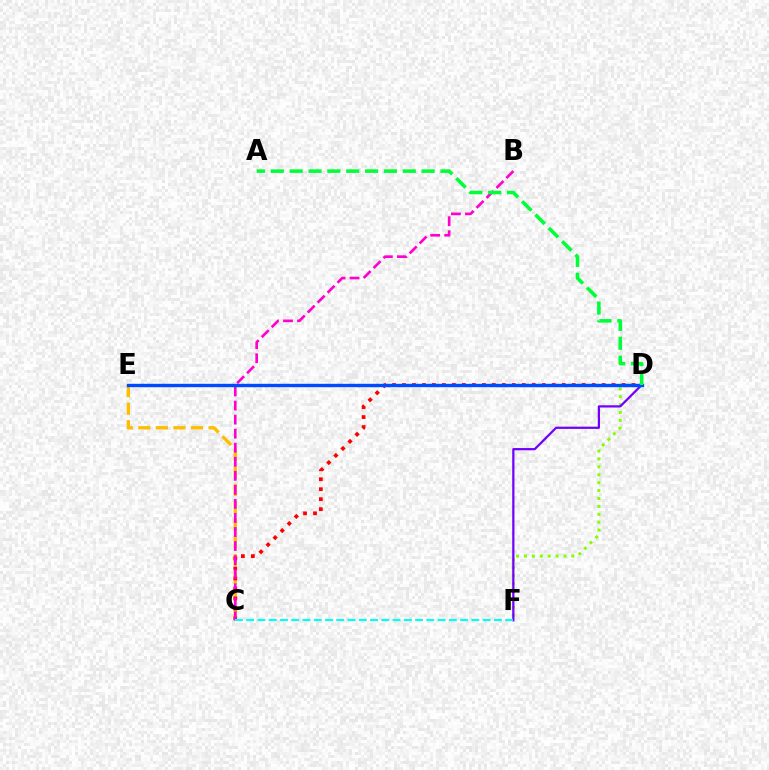{('C', 'E'): [{'color': '#ffbd00', 'line_style': 'dashed', 'thickness': 2.38}], ('D', 'F'): [{'color': '#84ff00', 'line_style': 'dotted', 'thickness': 2.15}, {'color': '#7200ff', 'line_style': 'solid', 'thickness': 1.61}], ('C', 'D'): [{'color': '#ff0000', 'line_style': 'dotted', 'thickness': 2.71}], ('B', 'C'): [{'color': '#ff00cf', 'line_style': 'dashed', 'thickness': 1.91}], ('D', 'E'): [{'color': '#004bff', 'line_style': 'solid', 'thickness': 2.44}], ('A', 'D'): [{'color': '#00ff39', 'line_style': 'dashed', 'thickness': 2.56}], ('C', 'F'): [{'color': '#00fff6', 'line_style': 'dashed', 'thickness': 1.53}]}